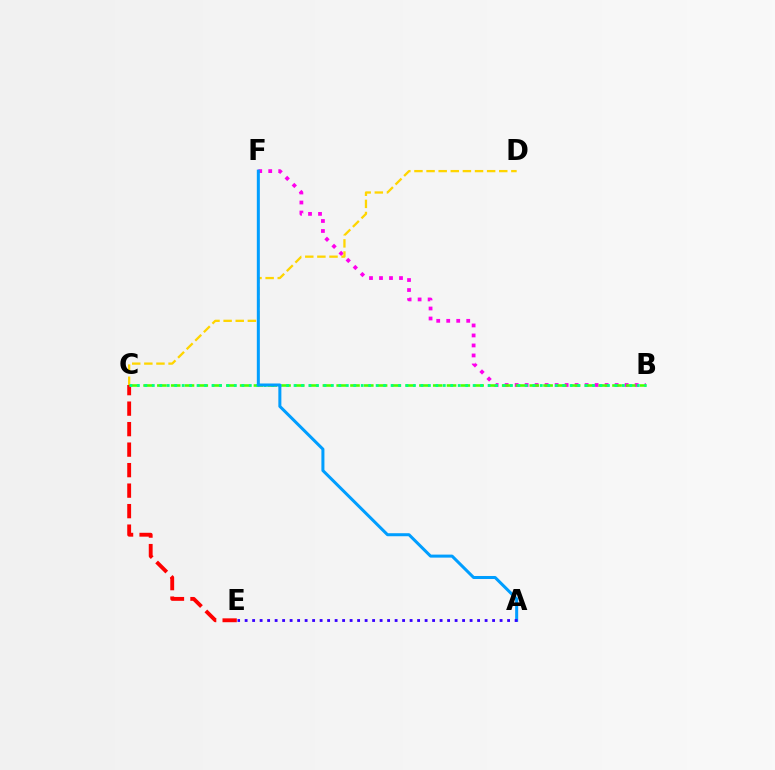{('B', 'F'): [{'color': '#ff00ed', 'line_style': 'dotted', 'thickness': 2.72}], ('C', 'E'): [{'color': '#ff0000', 'line_style': 'dashed', 'thickness': 2.78}], ('C', 'D'): [{'color': '#ffd500', 'line_style': 'dashed', 'thickness': 1.65}], ('B', 'C'): [{'color': '#4fff00', 'line_style': 'dashed', 'thickness': 1.87}, {'color': '#00ff86', 'line_style': 'dotted', 'thickness': 2.03}], ('A', 'F'): [{'color': '#009eff', 'line_style': 'solid', 'thickness': 2.18}], ('A', 'E'): [{'color': '#3700ff', 'line_style': 'dotted', 'thickness': 2.04}]}